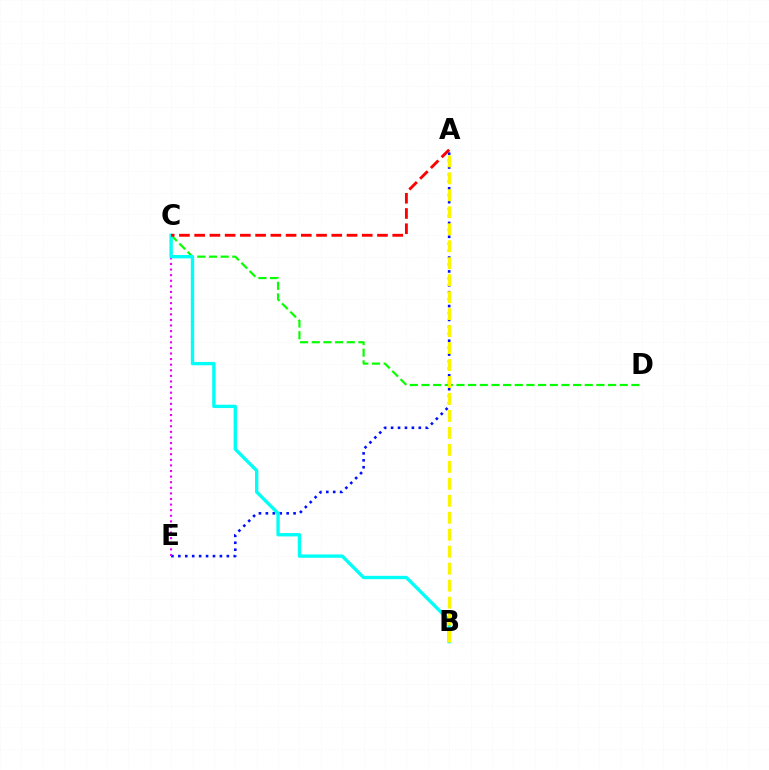{('A', 'E'): [{'color': '#0010ff', 'line_style': 'dotted', 'thickness': 1.88}], ('C', 'E'): [{'color': '#ee00ff', 'line_style': 'dotted', 'thickness': 1.52}], ('C', 'D'): [{'color': '#08ff00', 'line_style': 'dashed', 'thickness': 1.58}], ('B', 'C'): [{'color': '#00fff6', 'line_style': 'solid', 'thickness': 2.41}], ('A', 'B'): [{'color': '#fcf500', 'line_style': 'dashed', 'thickness': 2.31}], ('A', 'C'): [{'color': '#ff0000', 'line_style': 'dashed', 'thickness': 2.07}]}